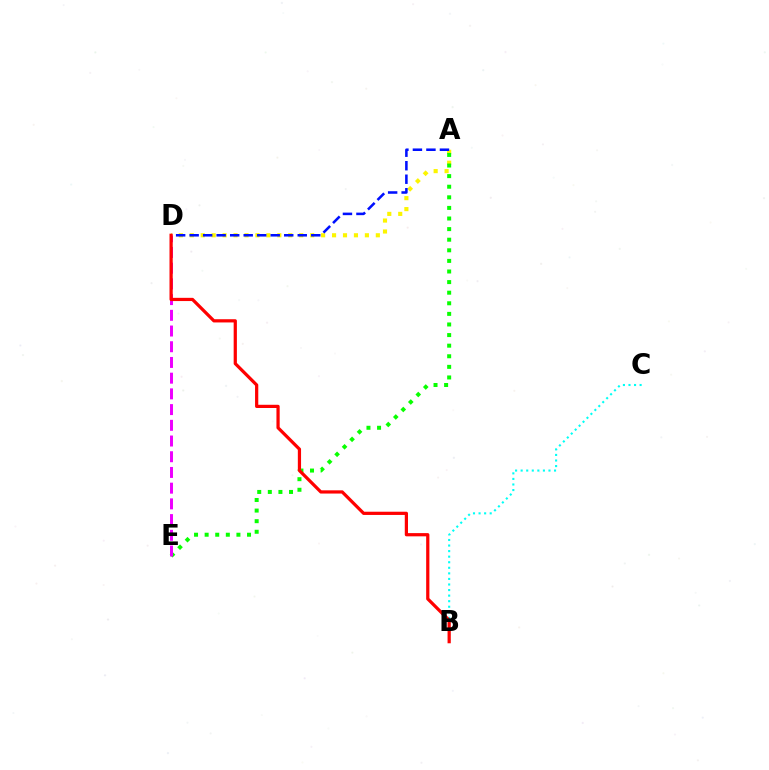{('A', 'D'): [{'color': '#fcf500', 'line_style': 'dotted', 'thickness': 2.97}, {'color': '#0010ff', 'line_style': 'dashed', 'thickness': 1.84}], ('A', 'E'): [{'color': '#08ff00', 'line_style': 'dotted', 'thickness': 2.88}], ('D', 'E'): [{'color': '#ee00ff', 'line_style': 'dashed', 'thickness': 2.13}], ('B', 'C'): [{'color': '#00fff6', 'line_style': 'dotted', 'thickness': 1.51}], ('B', 'D'): [{'color': '#ff0000', 'line_style': 'solid', 'thickness': 2.32}]}